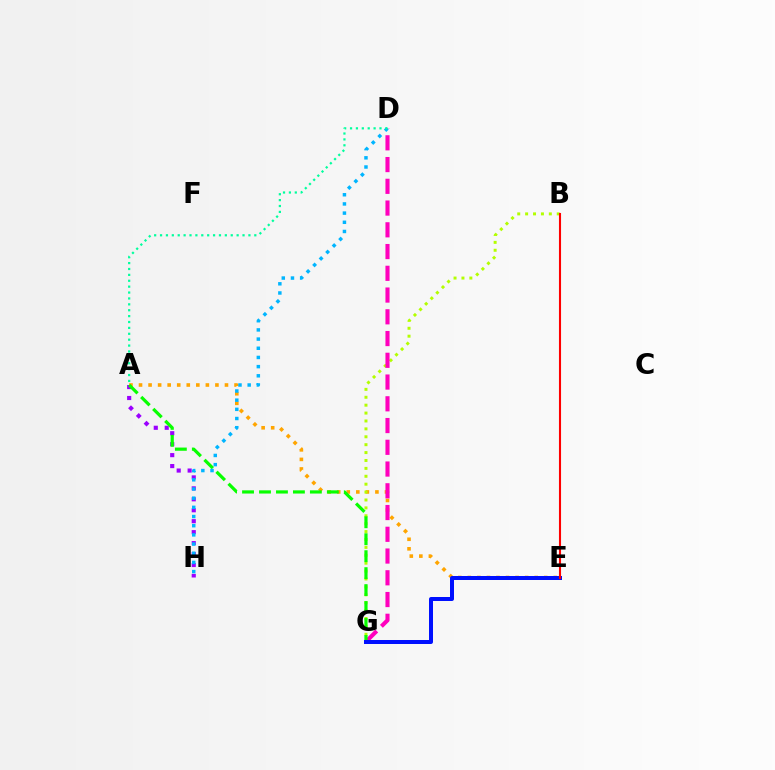{('A', 'E'): [{'color': '#ffa500', 'line_style': 'dotted', 'thickness': 2.6}], ('B', 'G'): [{'color': '#b3ff00', 'line_style': 'dotted', 'thickness': 2.15}], ('D', 'G'): [{'color': '#ff00bd', 'line_style': 'dashed', 'thickness': 2.95}], ('A', 'H'): [{'color': '#9b00ff', 'line_style': 'dotted', 'thickness': 2.98}], ('A', 'G'): [{'color': '#08ff00', 'line_style': 'dashed', 'thickness': 2.3}], ('E', 'G'): [{'color': '#0010ff', 'line_style': 'solid', 'thickness': 2.88}], ('D', 'H'): [{'color': '#00b5ff', 'line_style': 'dotted', 'thickness': 2.49}], ('B', 'E'): [{'color': '#ff0000', 'line_style': 'solid', 'thickness': 1.51}], ('A', 'D'): [{'color': '#00ff9d', 'line_style': 'dotted', 'thickness': 1.6}]}